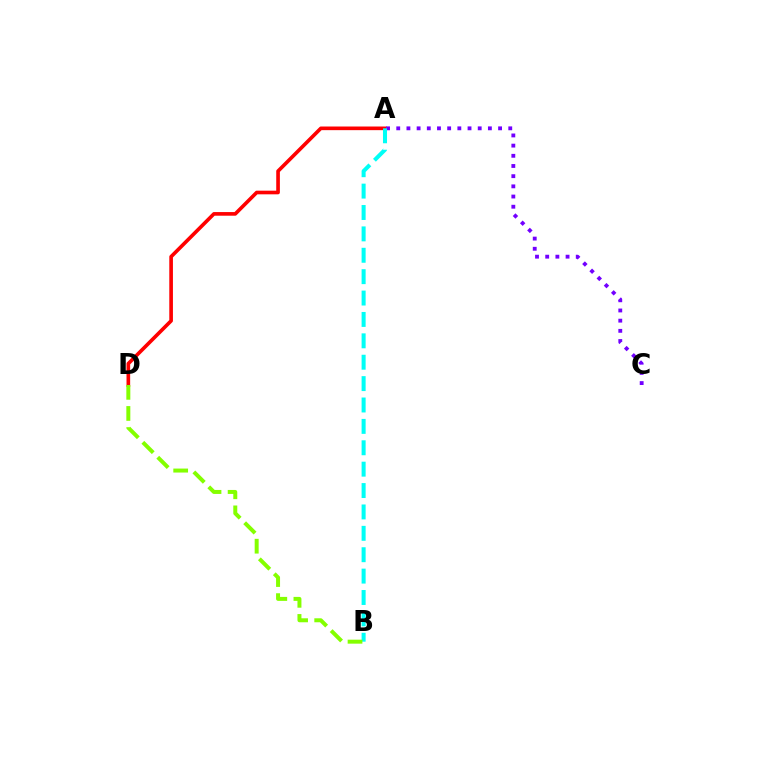{('A', 'D'): [{'color': '#ff0000', 'line_style': 'solid', 'thickness': 2.62}], ('A', 'C'): [{'color': '#7200ff', 'line_style': 'dotted', 'thickness': 2.77}], ('A', 'B'): [{'color': '#00fff6', 'line_style': 'dashed', 'thickness': 2.91}], ('B', 'D'): [{'color': '#84ff00', 'line_style': 'dashed', 'thickness': 2.87}]}